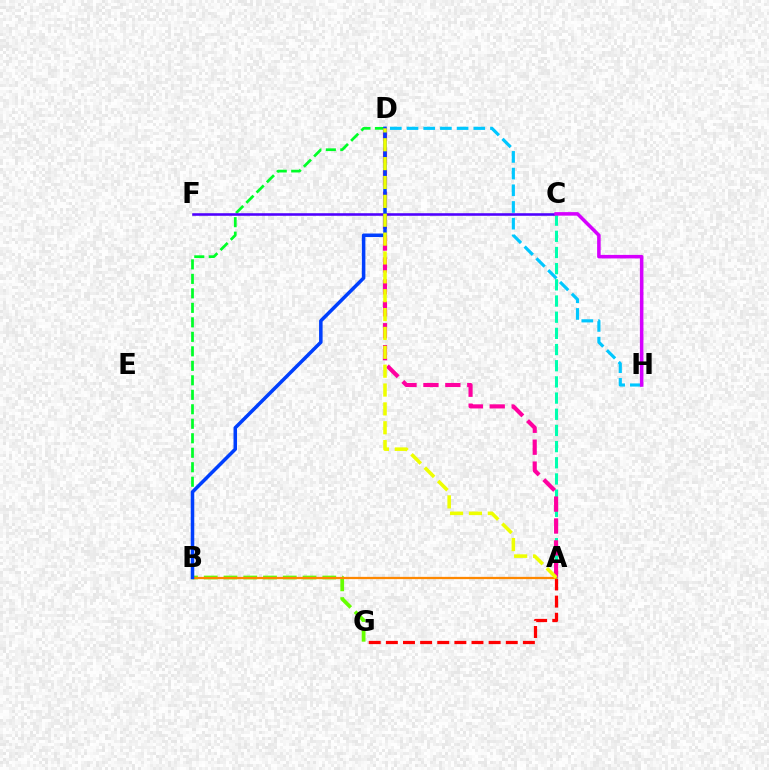{('B', 'D'): [{'color': '#00ff27', 'line_style': 'dashed', 'thickness': 1.97}, {'color': '#003fff', 'line_style': 'solid', 'thickness': 2.54}], ('C', 'F'): [{'color': '#4f00ff', 'line_style': 'solid', 'thickness': 1.85}], ('A', 'G'): [{'color': '#ff0000', 'line_style': 'dashed', 'thickness': 2.33}], ('B', 'G'): [{'color': '#66ff00', 'line_style': 'dashed', 'thickness': 2.68}], ('A', 'C'): [{'color': '#00ffaf', 'line_style': 'dashed', 'thickness': 2.2}], ('A', 'D'): [{'color': '#ff00a0', 'line_style': 'dashed', 'thickness': 2.98}, {'color': '#eeff00', 'line_style': 'dashed', 'thickness': 2.56}], ('D', 'H'): [{'color': '#00c7ff', 'line_style': 'dashed', 'thickness': 2.27}], ('A', 'B'): [{'color': '#ff8800', 'line_style': 'solid', 'thickness': 1.63}], ('C', 'H'): [{'color': '#d600ff', 'line_style': 'solid', 'thickness': 2.54}]}